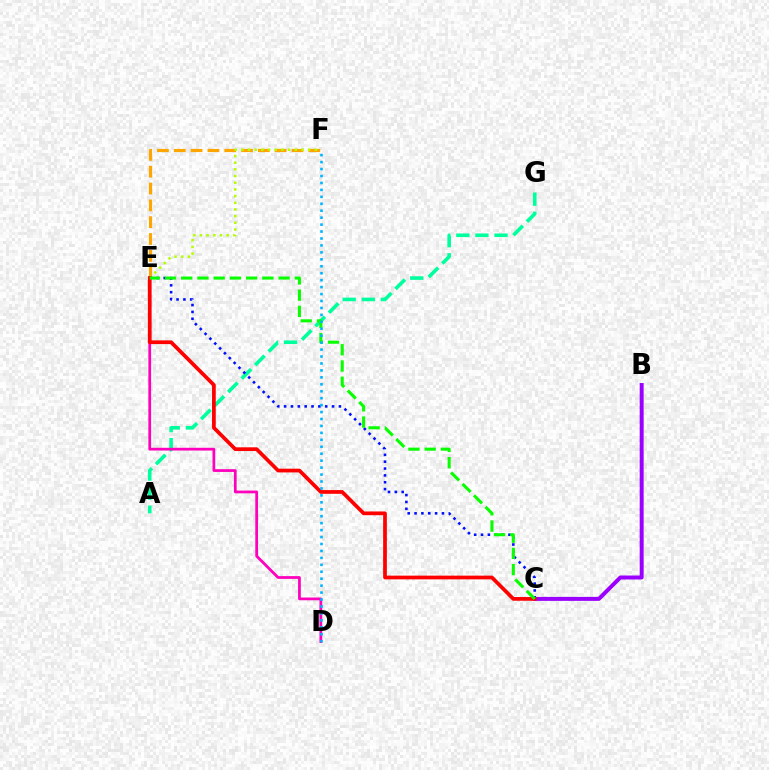{('A', 'G'): [{'color': '#00ff9d', 'line_style': 'dashed', 'thickness': 2.59}], ('E', 'F'): [{'color': '#ffa500', 'line_style': 'dashed', 'thickness': 2.29}, {'color': '#b3ff00', 'line_style': 'dotted', 'thickness': 1.82}], ('B', 'C'): [{'color': '#9b00ff', 'line_style': 'solid', 'thickness': 2.86}], ('D', 'E'): [{'color': '#ff00bd', 'line_style': 'solid', 'thickness': 1.98}], ('C', 'E'): [{'color': '#0010ff', 'line_style': 'dotted', 'thickness': 1.86}, {'color': '#ff0000', 'line_style': 'solid', 'thickness': 2.68}, {'color': '#08ff00', 'line_style': 'dashed', 'thickness': 2.2}], ('D', 'F'): [{'color': '#00b5ff', 'line_style': 'dotted', 'thickness': 1.89}]}